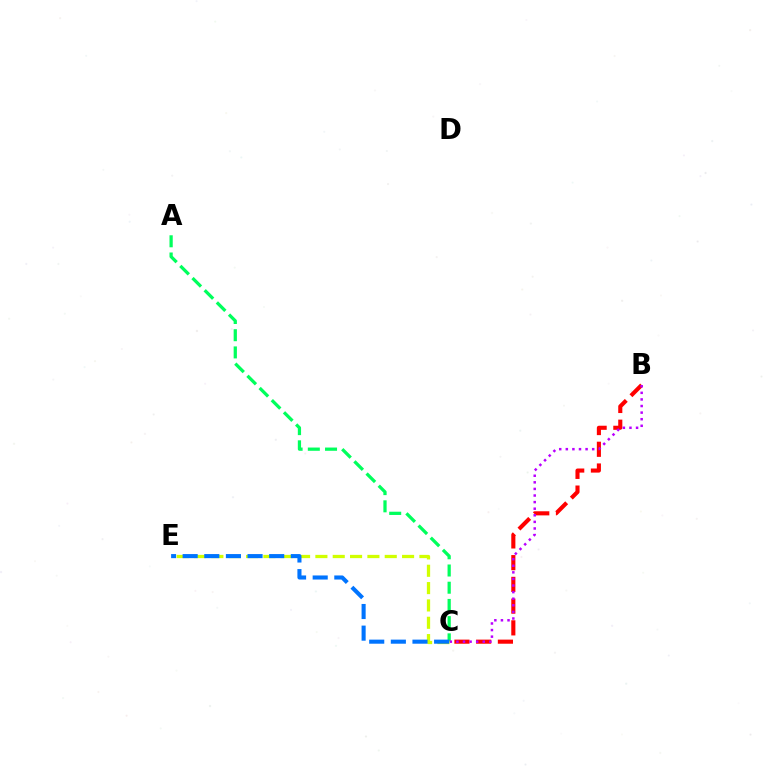{('A', 'C'): [{'color': '#00ff5c', 'line_style': 'dashed', 'thickness': 2.34}], ('B', 'C'): [{'color': '#ff0000', 'line_style': 'dashed', 'thickness': 2.95}, {'color': '#b900ff', 'line_style': 'dotted', 'thickness': 1.79}], ('C', 'E'): [{'color': '#d1ff00', 'line_style': 'dashed', 'thickness': 2.36}, {'color': '#0074ff', 'line_style': 'dashed', 'thickness': 2.94}]}